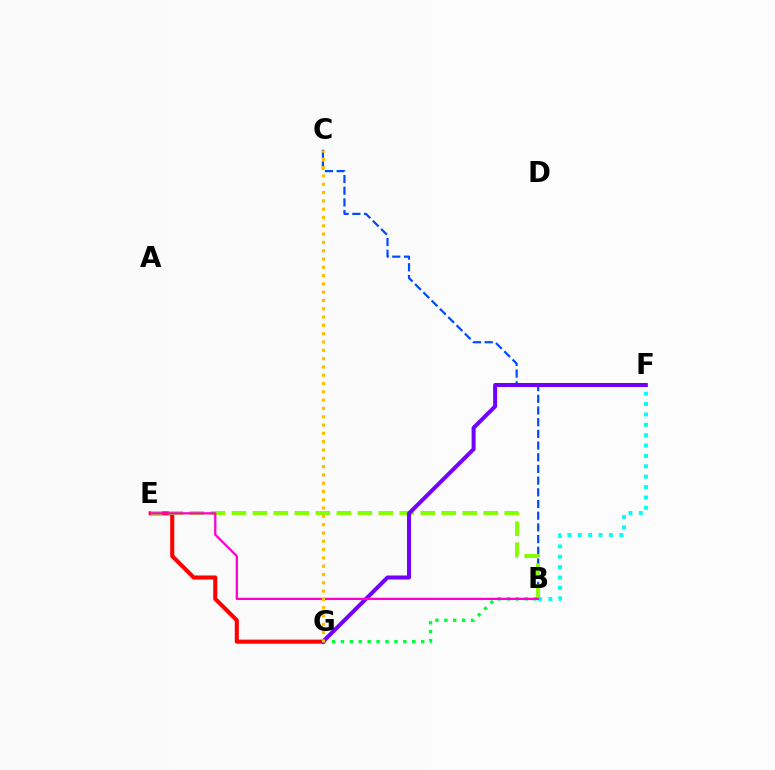{('B', 'F'): [{'color': '#00fff6', 'line_style': 'dotted', 'thickness': 2.82}], ('E', 'G'): [{'color': '#ff0000', 'line_style': 'solid', 'thickness': 2.94}], ('B', 'C'): [{'color': '#004bff', 'line_style': 'dashed', 'thickness': 1.59}], ('B', 'E'): [{'color': '#84ff00', 'line_style': 'dashed', 'thickness': 2.85}, {'color': '#ff00cf', 'line_style': 'solid', 'thickness': 1.64}], ('B', 'G'): [{'color': '#00ff39', 'line_style': 'dotted', 'thickness': 2.42}], ('F', 'G'): [{'color': '#7200ff', 'line_style': 'solid', 'thickness': 2.88}], ('C', 'G'): [{'color': '#ffbd00', 'line_style': 'dotted', 'thickness': 2.26}]}